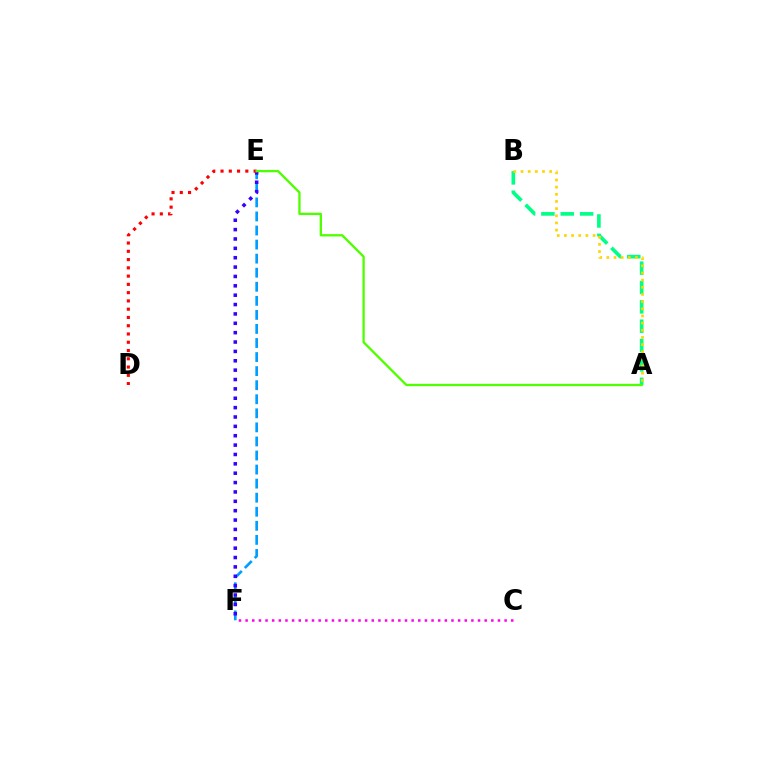{('E', 'F'): [{'color': '#009eff', 'line_style': 'dashed', 'thickness': 1.91}, {'color': '#3700ff', 'line_style': 'dotted', 'thickness': 2.55}], ('D', 'E'): [{'color': '#ff0000', 'line_style': 'dotted', 'thickness': 2.25}], ('A', 'B'): [{'color': '#00ff86', 'line_style': 'dashed', 'thickness': 2.63}, {'color': '#ffd500', 'line_style': 'dotted', 'thickness': 1.95}], ('C', 'F'): [{'color': '#ff00ed', 'line_style': 'dotted', 'thickness': 1.8}], ('A', 'E'): [{'color': '#4fff00', 'line_style': 'solid', 'thickness': 1.67}]}